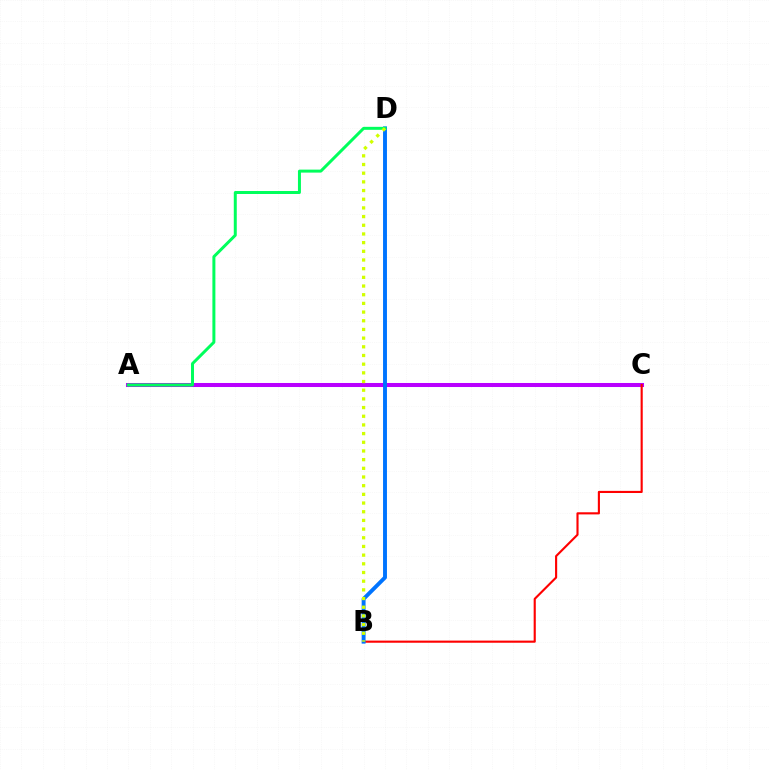{('A', 'C'): [{'color': '#b900ff', 'line_style': 'solid', 'thickness': 2.9}], ('B', 'C'): [{'color': '#ff0000', 'line_style': 'solid', 'thickness': 1.53}], ('B', 'D'): [{'color': '#0074ff', 'line_style': 'solid', 'thickness': 2.81}, {'color': '#d1ff00', 'line_style': 'dotted', 'thickness': 2.36}], ('A', 'D'): [{'color': '#00ff5c', 'line_style': 'solid', 'thickness': 2.15}]}